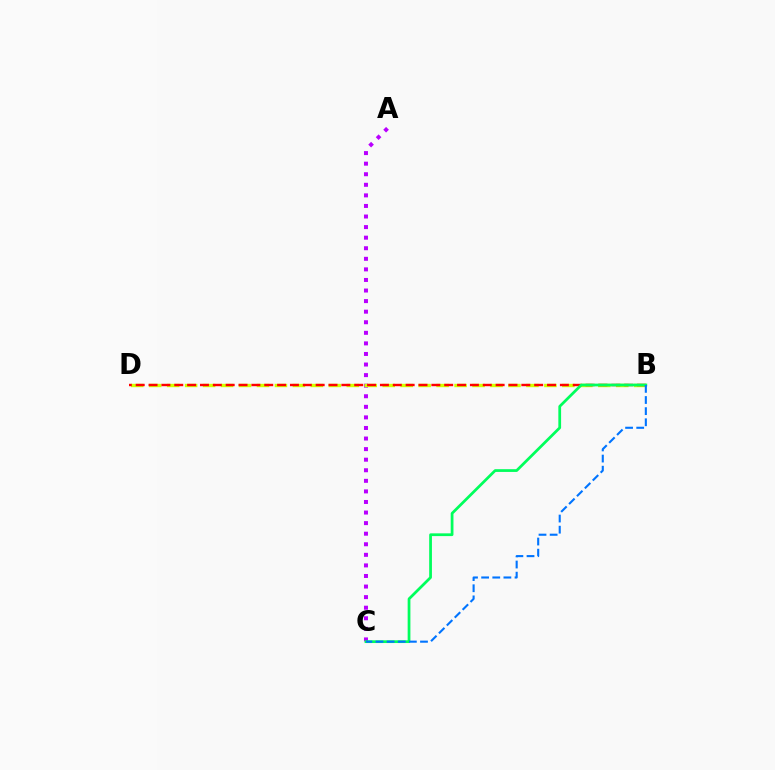{('A', 'C'): [{'color': '#b900ff', 'line_style': 'dotted', 'thickness': 2.87}], ('B', 'D'): [{'color': '#d1ff00', 'line_style': 'dashed', 'thickness': 2.44}, {'color': '#ff0000', 'line_style': 'dashed', 'thickness': 1.75}], ('B', 'C'): [{'color': '#00ff5c', 'line_style': 'solid', 'thickness': 1.98}, {'color': '#0074ff', 'line_style': 'dashed', 'thickness': 1.51}]}